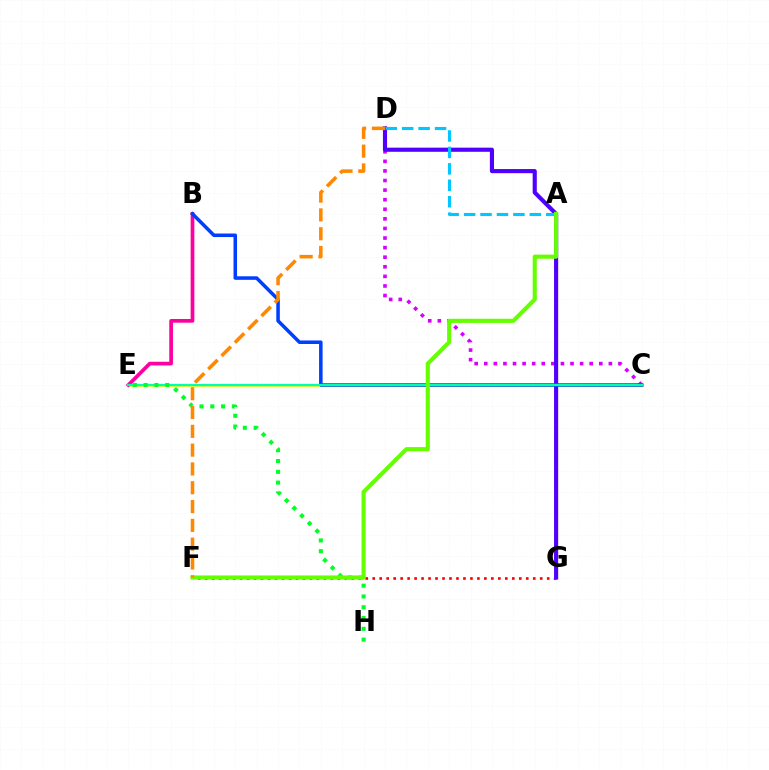{('C', 'E'): [{'color': '#eeff00', 'line_style': 'solid', 'thickness': 1.87}, {'color': '#00ffaf', 'line_style': 'solid', 'thickness': 1.63}], ('C', 'D'): [{'color': '#d600ff', 'line_style': 'dotted', 'thickness': 2.6}], ('F', 'G'): [{'color': '#ff0000', 'line_style': 'dotted', 'thickness': 1.9}], ('D', 'G'): [{'color': '#4f00ff', 'line_style': 'solid', 'thickness': 2.97}], ('A', 'D'): [{'color': '#00c7ff', 'line_style': 'dashed', 'thickness': 2.23}], ('B', 'E'): [{'color': '#ff00a0', 'line_style': 'solid', 'thickness': 2.66}], ('B', 'C'): [{'color': '#003fff', 'line_style': 'solid', 'thickness': 2.54}], ('E', 'H'): [{'color': '#00ff27', 'line_style': 'dotted', 'thickness': 2.93}], ('A', 'F'): [{'color': '#66ff00', 'line_style': 'solid', 'thickness': 2.96}], ('D', 'F'): [{'color': '#ff8800', 'line_style': 'dashed', 'thickness': 2.55}]}